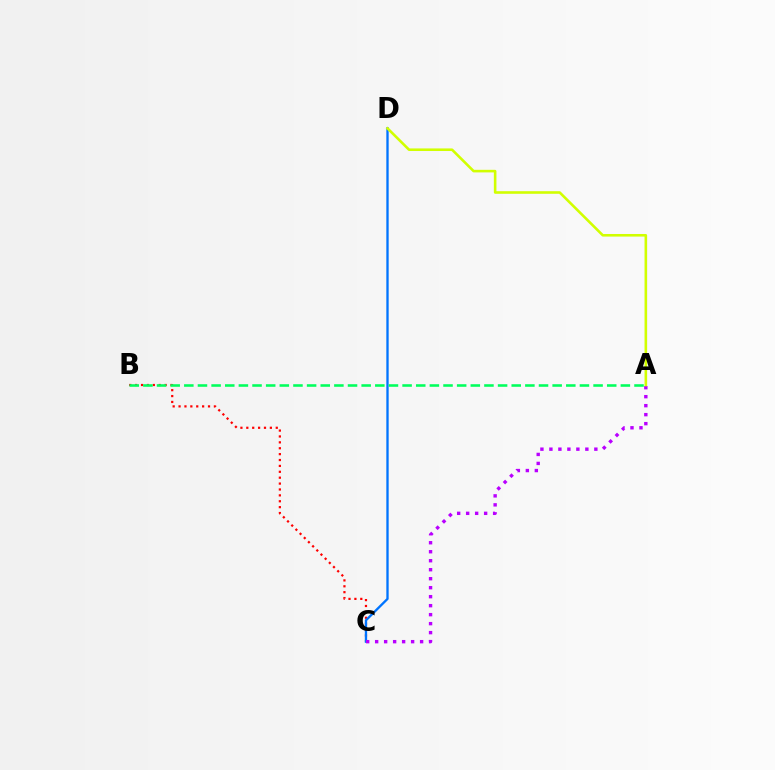{('B', 'C'): [{'color': '#ff0000', 'line_style': 'dotted', 'thickness': 1.6}], ('C', 'D'): [{'color': '#0074ff', 'line_style': 'solid', 'thickness': 1.68}], ('A', 'C'): [{'color': '#b900ff', 'line_style': 'dotted', 'thickness': 2.44}], ('A', 'B'): [{'color': '#00ff5c', 'line_style': 'dashed', 'thickness': 1.85}], ('A', 'D'): [{'color': '#d1ff00', 'line_style': 'solid', 'thickness': 1.86}]}